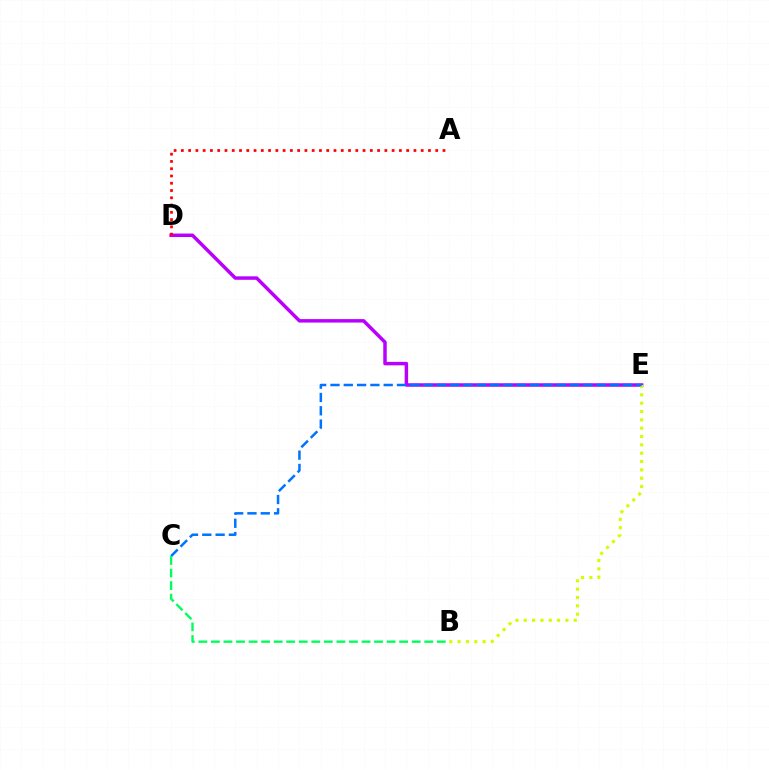{('D', 'E'): [{'color': '#b900ff', 'line_style': 'solid', 'thickness': 2.49}], ('B', 'E'): [{'color': '#d1ff00', 'line_style': 'dotted', 'thickness': 2.27}], ('A', 'D'): [{'color': '#ff0000', 'line_style': 'dotted', 'thickness': 1.97}], ('C', 'E'): [{'color': '#0074ff', 'line_style': 'dashed', 'thickness': 1.81}], ('B', 'C'): [{'color': '#00ff5c', 'line_style': 'dashed', 'thickness': 1.7}]}